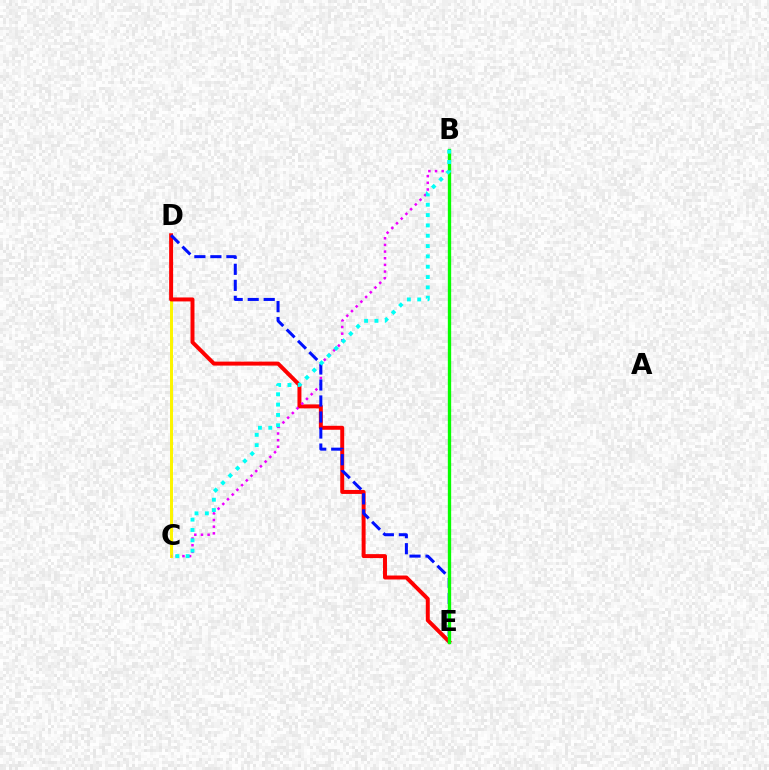{('C', 'D'): [{'color': '#fcf500', 'line_style': 'solid', 'thickness': 2.16}], ('D', 'E'): [{'color': '#ff0000', 'line_style': 'solid', 'thickness': 2.85}, {'color': '#0010ff', 'line_style': 'dashed', 'thickness': 2.18}], ('B', 'C'): [{'color': '#ee00ff', 'line_style': 'dotted', 'thickness': 1.81}, {'color': '#00fff6', 'line_style': 'dotted', 'thickness': 2.81}], ('B', 'E'): [{'color': '#08ff00', 'line_style': 'solid', 'thickness': 2.4}]}